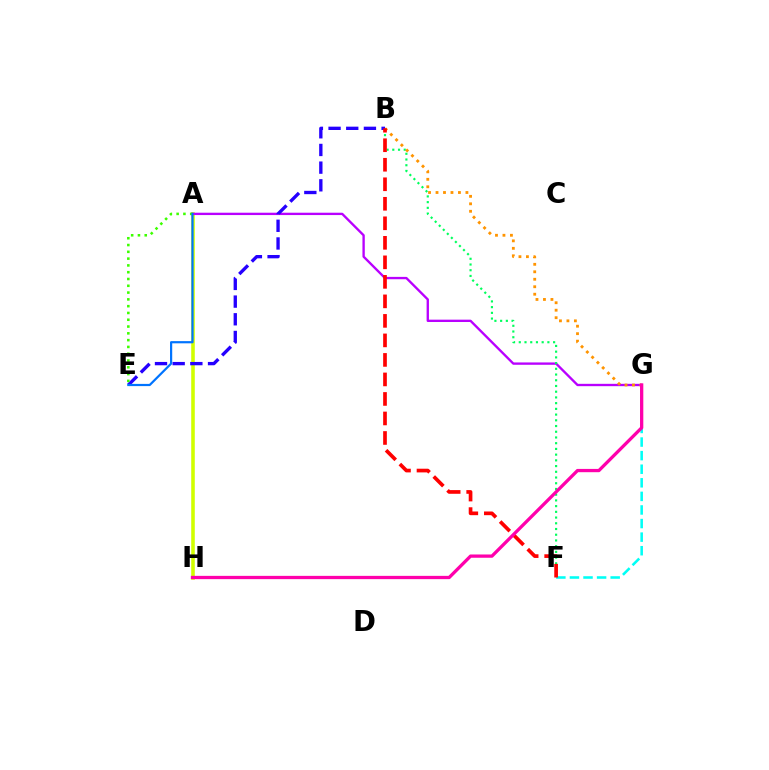{('A', 'H'): [{'color': '#d1ff00', 'line_style': 'solid', 'thickness': 2.57}], ('A', 'G'): [{'color': '#b900ff', 'line_style': 'solid', 'thickness': 1.69}], ('F', 'G'): [{'color': '#00fff6', 'line_style': 'dashed', 'thickness': 1.85}], ('B', 'F'): [{'color': '#00ff5c', 'line_style': 'dotted', 'thickness': 1.55}, {'color': '#ff0000', 'line_style': 'dashed', 'thickness': 2.65}], ('B', 'E'): [{'color': '#2500ff', 'line_style': 'dashed', 'thickness': 2.4}], ('B', 'G'): [{'color': '#ff9400', 'line_style': 'dotted', 'thickness': 2.03}], ('A', 'E'): [{'color': '#3dff00', 'line_style': 'dotted', 'thickness': 1.85}, {'color': '#0074ff', 'line_style': 'solid', 'thickness': 1.58}], ('G', 'H'): [{'color': '#ff00ac', 'line_style': 'solid', 'thickness': 2.36}]}